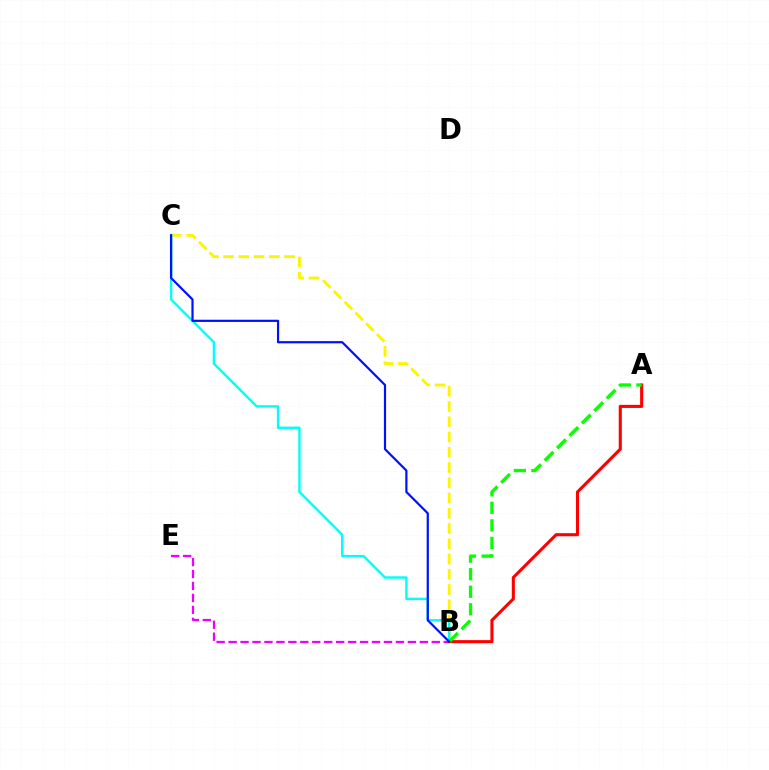{('B', 'C'): [{'color': '#fcf500', 'line_style': 'dashed', 'thickness': 2.07}, {'color': '#00fff6', 'line_style': 'solid', 'thickness': 1.73}, {'color': '#0010ff', 'line_style': 'solid', 'thickness': 1.58}], ('B', 'E'): [{'color': '#ee00ff', 'line_style': 'dashed', 'thickness': 1.62}], ('A', 'B'): [{'color': '#ff0000', 'line_style': 'solid', 'thickness': 2.22}, {'color': '#08ff00', 'line_style': 'dashed', 'thickness': 2.38}]}